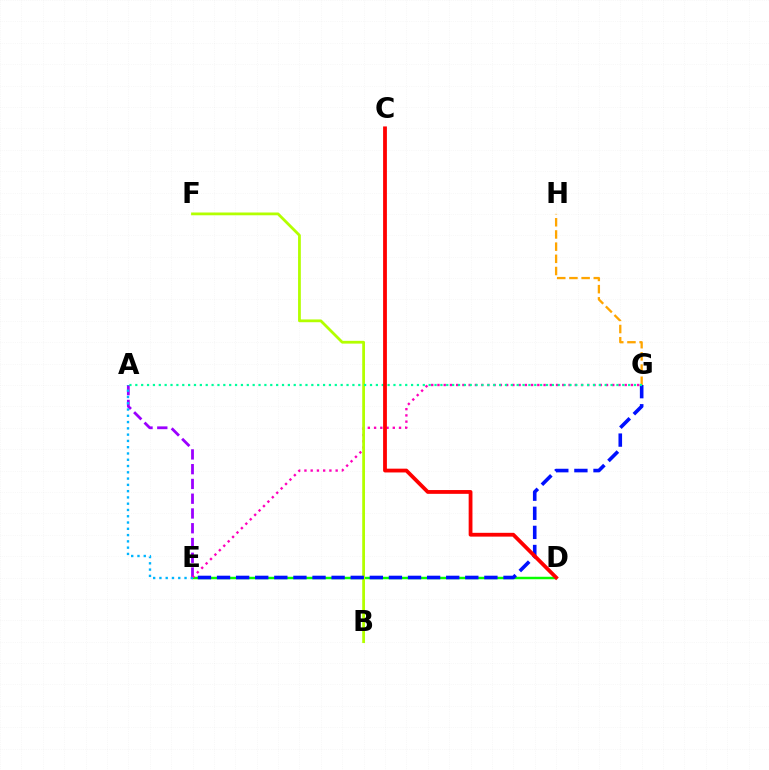{('A', 'E'): [{'color': '#9b00ff', 'line_style': 'dashed', 'thickness': 2.01}, {'color': '#00b5ff', 'line_style': 'dotted', 'thickness': 1.71}], ('G', 'H'): [{'color': '#ffa500', 'line_style': 'dashed', 'thickness': 1.66}], ('D', 'E'): [{'color': '#08ff00', 'line_style': 'solid', 'thickness': 1.77}], ('E', 'G'): [{'color': '#ff00bd', 'line_style': 'dotted', 'thickness': 1.7}, {'color': '#0010ff', 'line_style': 'dashed', 'thickness': 2.59}], ('B', 'F'): [{'color': '#b3ff00', 'line_style': 'solid', 'thickness': 2.0}], ('A', 'G'): [{'color': '#00ff9d', 'line_style': 'dotted', 'thickness': 1.59}], ('C', 'D'): [{'color': '#ff0000', 'line_style': 'solid', 'thickness': 2.73}]}